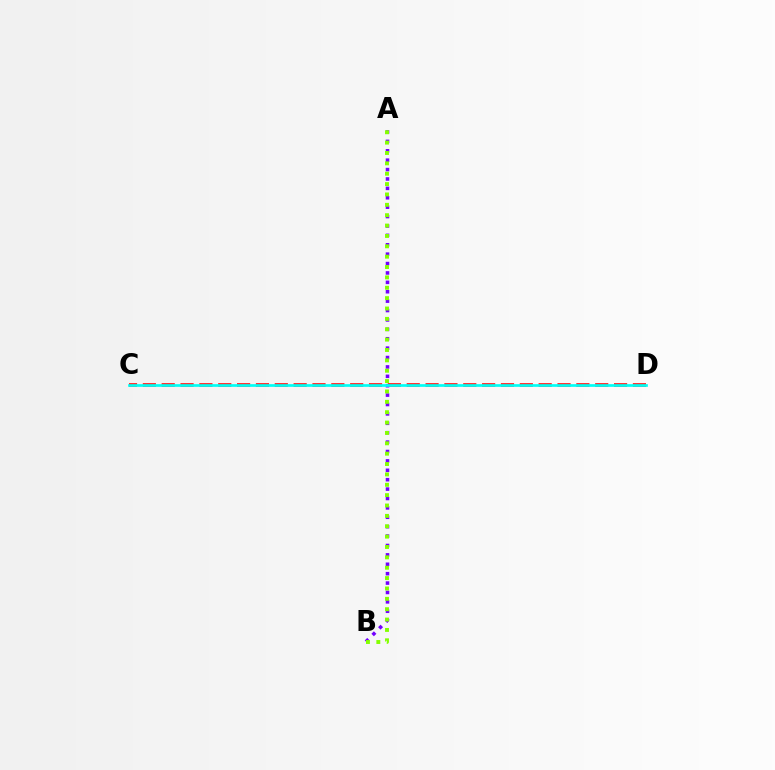{('C', 'D'): [{'color': '#ff0000', 'line_style': 'dashed', 'thickness': 2.56}, {'color': '#00fff6', 'line_style': 'solid', 'thickness': 1.93}], ('A', 'B'): [{'color': '#7200ff', 'line_style': 'dotted', 'thickness': 2.55}, {'color': '#84ff00', 'line_style': 'dotted', 'thickness': 2.82}]}